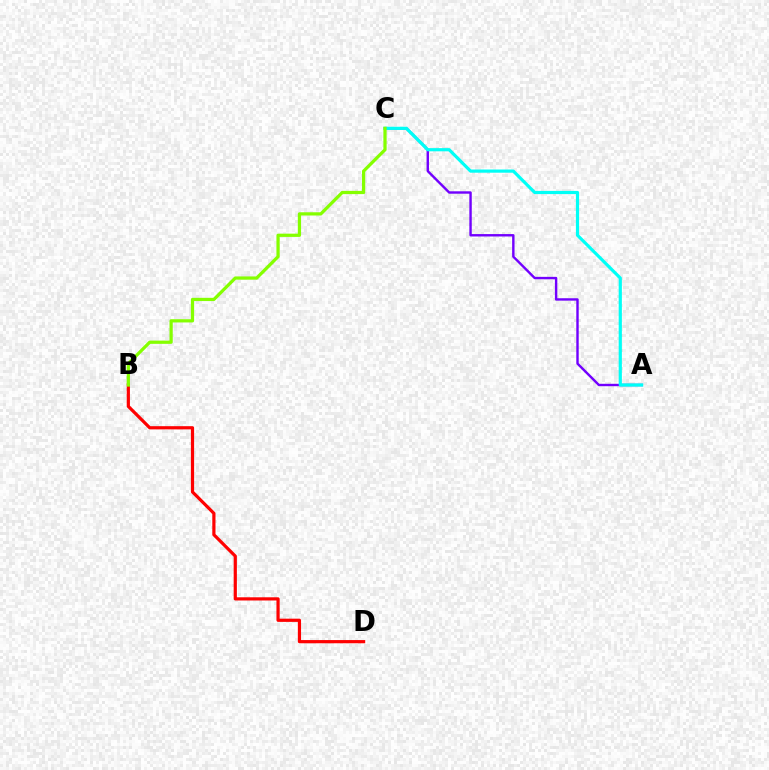{('A', 'C'): [{'color': '#7200ff', 'line_style': 'solid', 'thickness': 1.73}, {'color': '#00fff6', 'line_style': 'solid', 'thickness': 2.29}], ('B', 'D'): [{'color': '#ff0000', 'line_style': 'solid', 'thickness': 2.3}], ('B', 'C'): [{'color': '#84ff00', 'line_style': 'solid', 'thickness': 2.33}]}